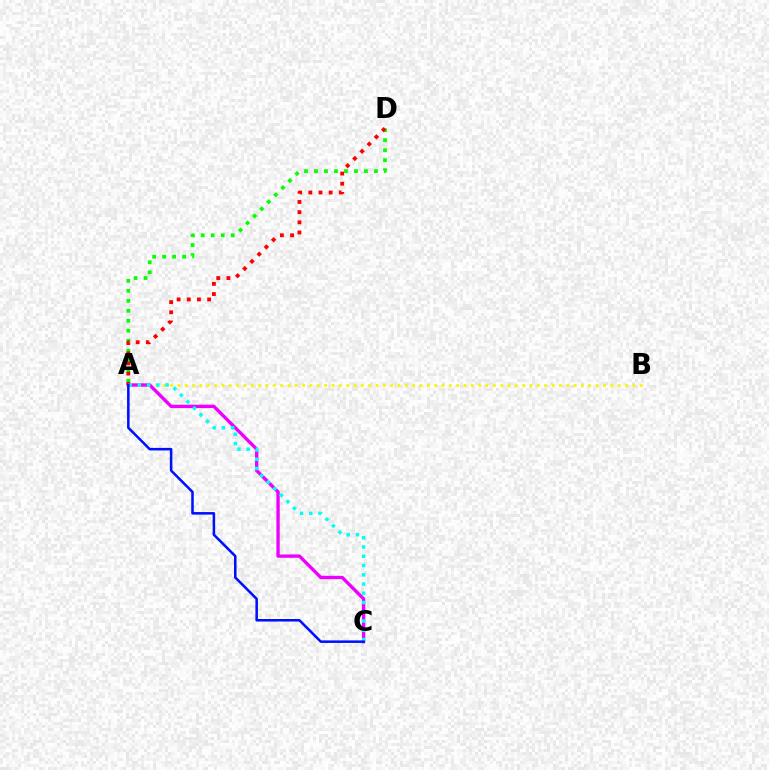{('A', 'B'): [{'color': '#fcf500', 'line_style': 'dotted', 'thickness': 1.99}], ('A', 'C'): [{'color': '#ee00ff', 'line_style': 'solid', 'thickness': 2.41}, {'color': '#00fff6', 'line_style': 'dotted', 'thickness': 2.51}, {'color': '#0010ff', 'line_style': 'solid', 'thickness': 1.83}], ('A', 'D'): [{'color': '#08ff00', 'line_style': 'dotted', 'thickness': 2.71}, {'color': '#ff0000', 'line_style': 'dotted', 'thickness': 2.76}]}